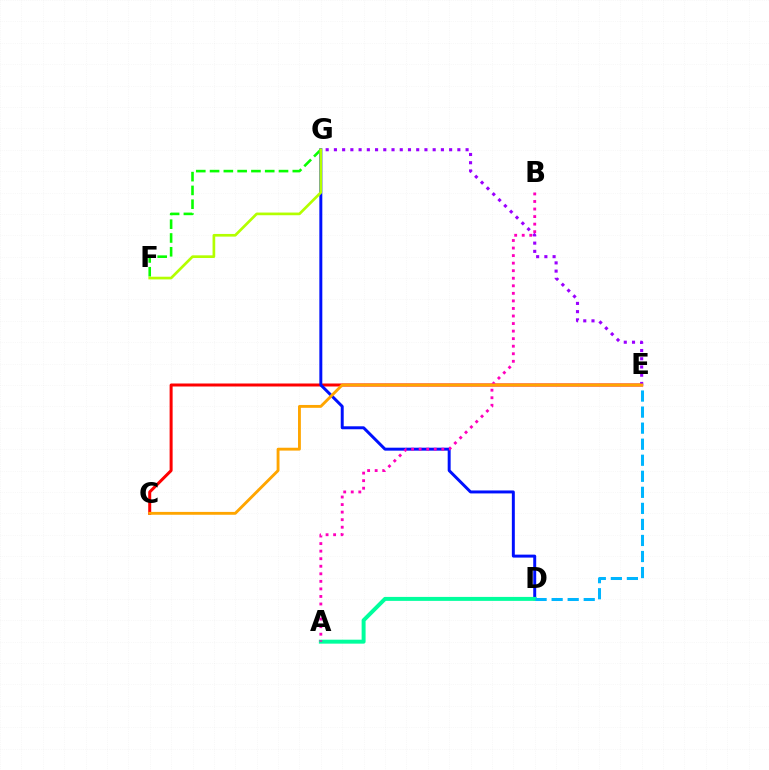{('C', 'E'): [{'color': '#ff0000', 'line_style': 'solid', 'thickness': 2.16}, {'color': '#ffa500', 'line_style': 'solid', 'thickness': 2.06}], ('E', 'G'): [{'color': '#9b00ff', 'line_style': 'dotted', 'thickness': 2.24}], ('D', 'G'): [{'color': '#0010ff', 'line_style': 'solid', 'thickness': 2.13}], ('A', 'D'): [{'color': '#00ff9d', 'line_style': 'solid', 'thickness': 2.85}], ('D', 'E'): [{'color': '#00b5ff', 'line_style': 'dashed', 'thickness': 2.18}], ('A', 'B'): [{'color': '#ff00bd', 'line_style': 'dotted', 'thickness': 2.05}], ('F', 'G'): [{'color': '#08ff00', 'line_style': 'dashed', 'thickness': 1.87}, {'color': '#b3ff00', 'line_style': 'solid', 'thickness': 1.93}]}